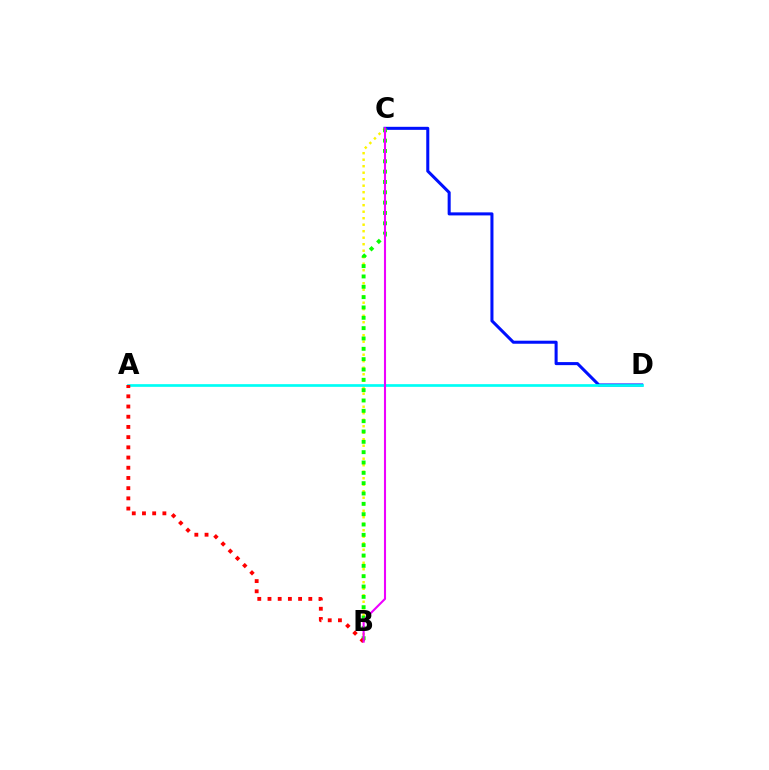{('C', 'D'): [{'color': '#0010ff', 'line_style': 'solid', 'thickness': 2.19}], ('B', 'C'): [{'color': '#fcf500', 'line_style': 'dotted', 'thickness': 1.77}, {'color': '#08ff00', 'line_style': 'dotted', 'thickness': 2.81}, {'color': '#ee00ff', 'line_style': 'solid', 'thickness': 1.51}], ('A', 'D'): [{'color': '#00fff6', 'line_style': 'solid', 'thickness': 1.94}], ('A', 'B'): [{'color': '#ff0000', 'line_style': 'dotted', 'thickness': 2.77}]}